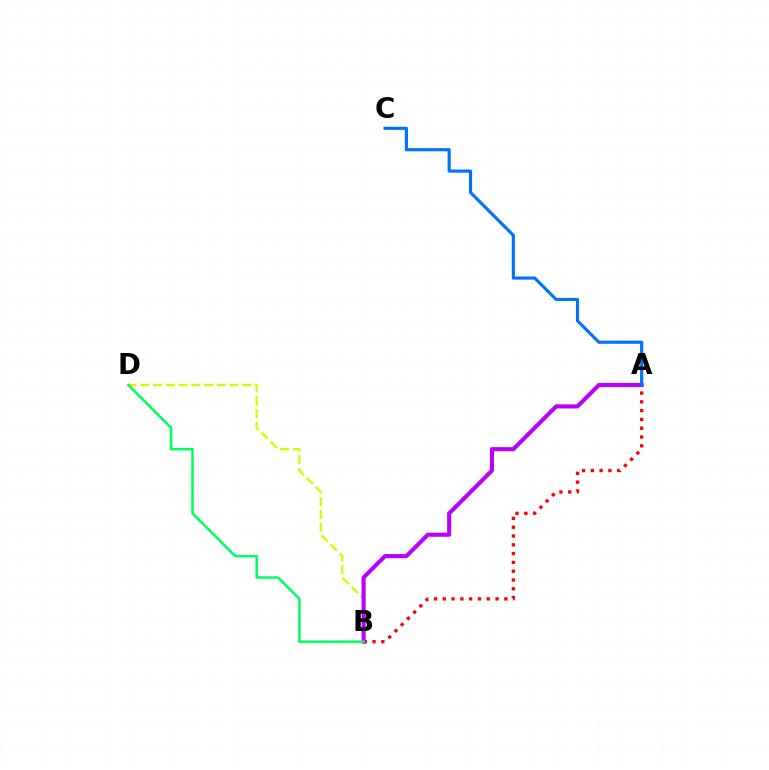{('B', 'D'): [{'color': '#d1ff00', 'line_style': 'dashed', 'thickness': 1.73}, {'color': '#00ff5c', 'line_style': 'solid', 'thickness': 1.79}], ('A', 'B'): [{'color': '#ff0000', 'line_style': 'dotted', 'thickness': 2.39}, {'color': '#b900ff', 'line_style': 'solid', 'thickness': 2.94}], ('A', 'C'): [{'color': '#0074ff', 'line_style': 'solid', 'thickness': 2.27}]}